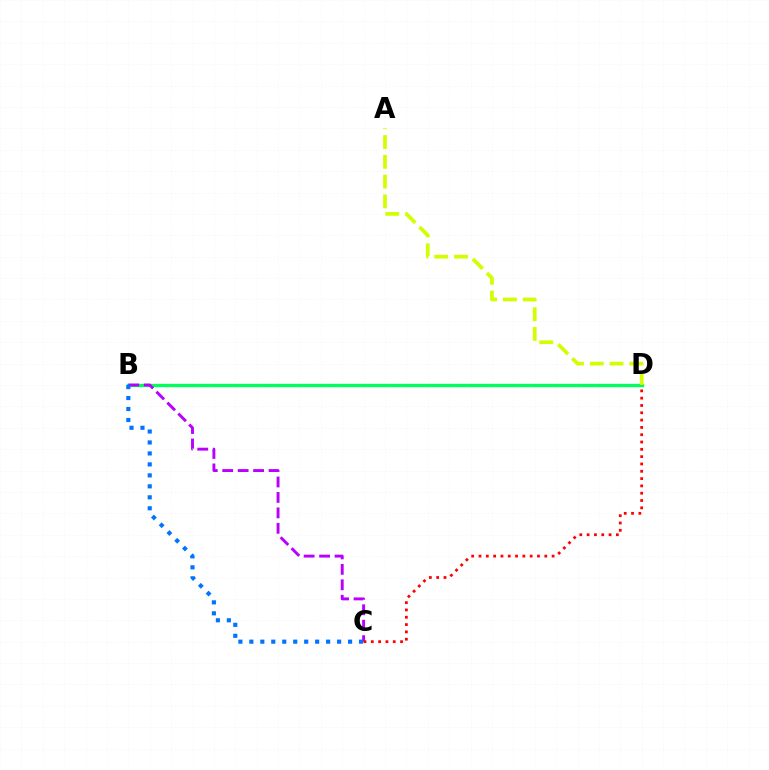{('B', 'D'): [{'color': '#00ff5c', 'line_style': 'solid', 'thickness': 2.41}], ('B', 'C'): [{'color': '#b900ff', 'line_style': 'dashed', 'thickness': 2.1}, {'color': '#0074ff', 'line_style': 'dotted', 'thickness': 2.98}], ('A', 'D'): [{'color': '#d1ff00', 'line_style': 'dashed', 'thickness': 2.69}], ('C', 'D'): [{'color': '#ff0000', 'line_style': 'dotted', 'thickness': 1.99}]}